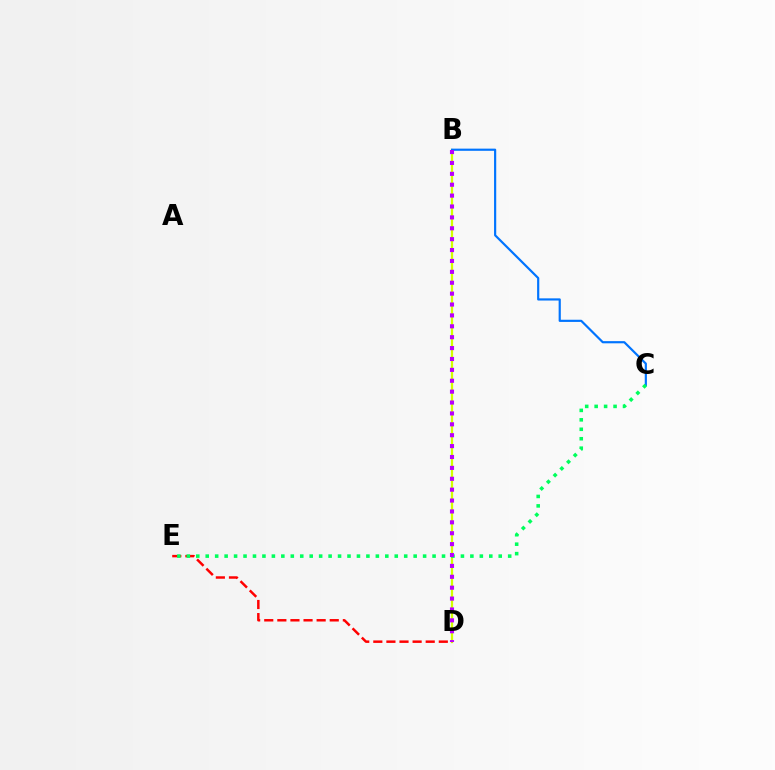{('B', 'D'): [{'color': '#d1ff00', 'line_style': 'solid', 'thickness': 1.6}, {'color': '#b900ff', 'line_style': 'dotted', 'thickness': 2.96}], ('B', 'C'): [{'color': '#0074ff', 'line_style': 'solid', 'thickness': 1.57}], ('D', 'E'): [{'color': '#ff0000', 'line_style': 'dashed', 'thickness': 1.78}], ('C', 'E'): [{'color': '#00ff5c', 'line_style': 'dotted', 'thickness': 2.57}]}